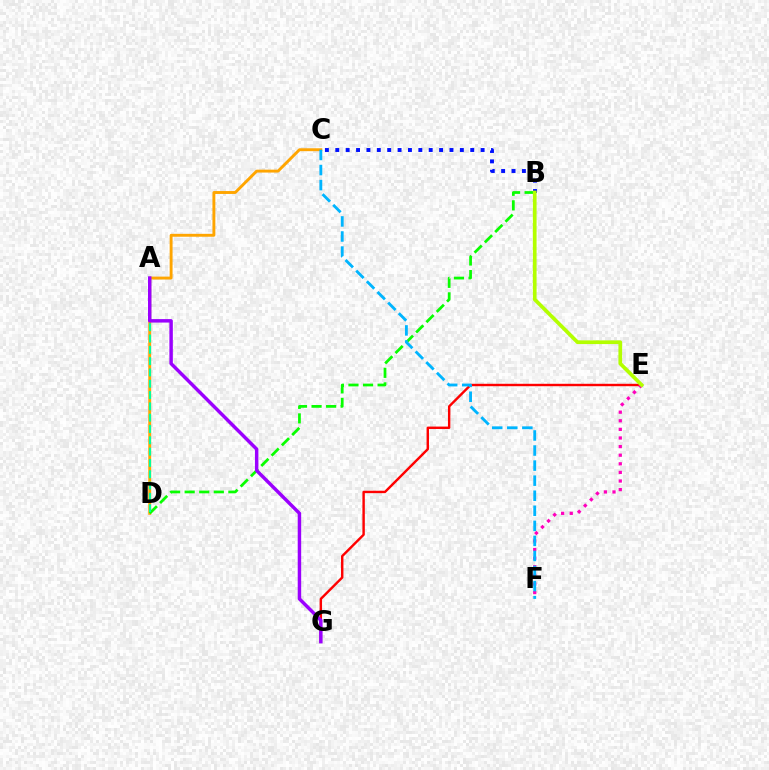{('E', 'G'): [{'color': '#ff0000', 'line_style': 'solid', 'thickness': 1.74}], ('C', 'D'): [{'color': '#ffa500', 'line_style': 'solid', 'thickness': 2.09}], ('B', 'D'): [{'color': '#08ff00', 'line_style': 'dashed', 'thickness': 1.98}], ('A', 'D'): [{'color': '#00ff9d', 'line_style': 'dashed', 'thickness': 1.54}], ('B', 'C'): [{'color': '#0010ff', 'line_style': 'dotted', 'thickness': 2.82}], ('E', 'F'): [{'color': '#ff00bd', 'line_style': 'dotted', 'thickness': 2.34}], ('A', 'G'): [{'color': '#9b00ff', 'line_style': 'solid', 'thickness': 2.49}], ('B', 'E'): [{'color': '#b3ff00', 'line_style': 'solid', 'thickness': 2.67}], ('C', 'F'): [{'color': '#00b5ff', 'line_style': 'dashed', 'thickness': 2.05}]}